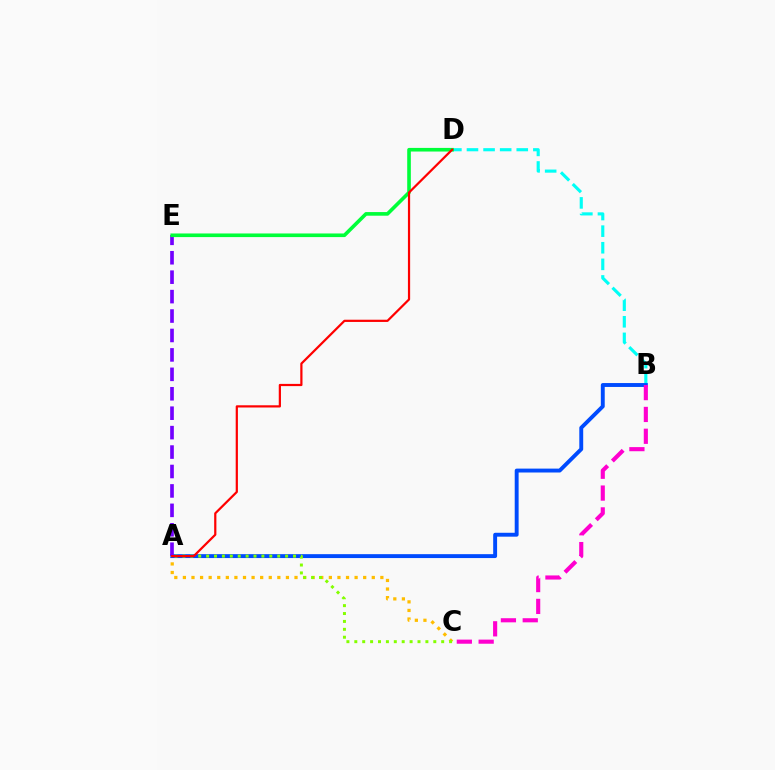{('B', 'D'): [{'color': '#00fff6', 'line_style': 'dashed', 'thickness': 2.25}], ('A', 'B'): [{'color': '#004bff', 'line_style': 'solid', 'thickness': 2.81}], ('A', 'C'): [{'color': '#ffbd00', 'line_style': 'dotted', 'thickness': 2.33}, {'color': '#84ff00', 'line_style': 'dotted', 'thickness': 2.15}], ('B', 'C'): [{'color': '#ff00cf', 'line_style': 'dashed', 'thickness': 2.96}], ('A', 'E'): [{'color': '#7200ff', 'line_style': 'dashed', 'thickness': 2.64}], ('D', 'E'): [{'color': '#00ff39', 'line_style': 'solid', 'thickness': 2.61}], ('A', 'D'): [{'color': '#ff0000', 'line_style': 'solid', 'thickness': 1.59}]}